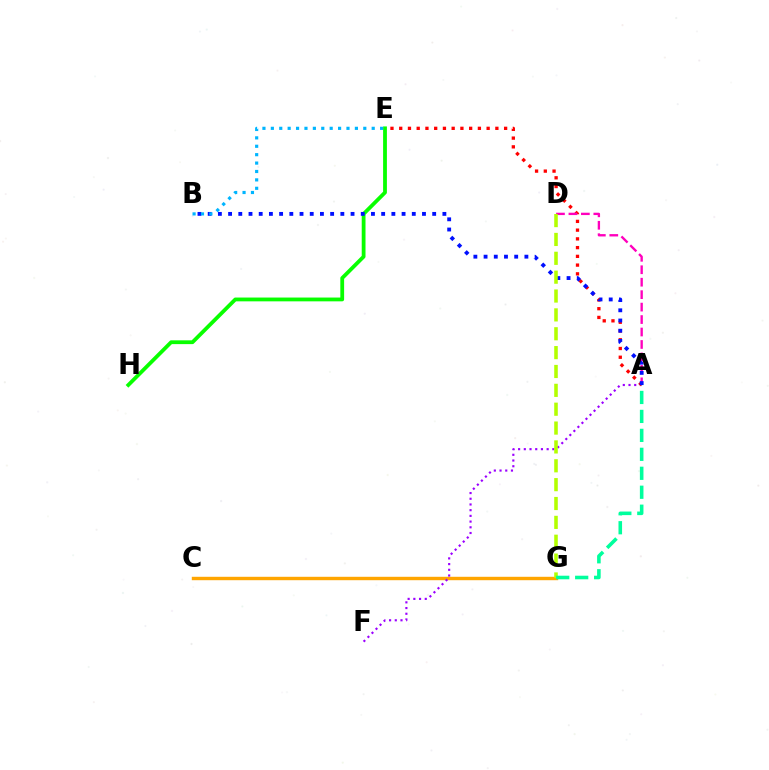{('E', 'H'): [{'color': '#08ff00', 'line_style': 'solid', 'thickness': 2.73}], ('C', 'G'): [{'color': '#ffa500', 'line_style': 'solid', 'thickness': 2.46}], ('A', 'F'): [{'color': '#9b00ff', 'line_style': 'dotted', 'thickness': 1.55}], ('A', 'E'): [{'color': '#ff0000', 'line_style': 'dotted', 'thickness': 2.38}], ('A', 'D'): [{'color': '#ff00bd', 'line_style': 'dashed', 'thickness': 1.69}], ('A', 'B'): [{'color': '#0010ff', 'line_style': 'dotted', 'thickness': 2.77}], ('B', 'E'): [{'color': '#00b5ff', 'line_style': 'dotted', 'thickness': 2.28}], ('D', 'G'): [{'color': '#b3ff00', 'line_style': 'dashed', 'thickness': 2.56}], ('A', 'G'): [{'color': '#00ff9d', 'line_style': 'dashed', 'thickness': 2.58}]}